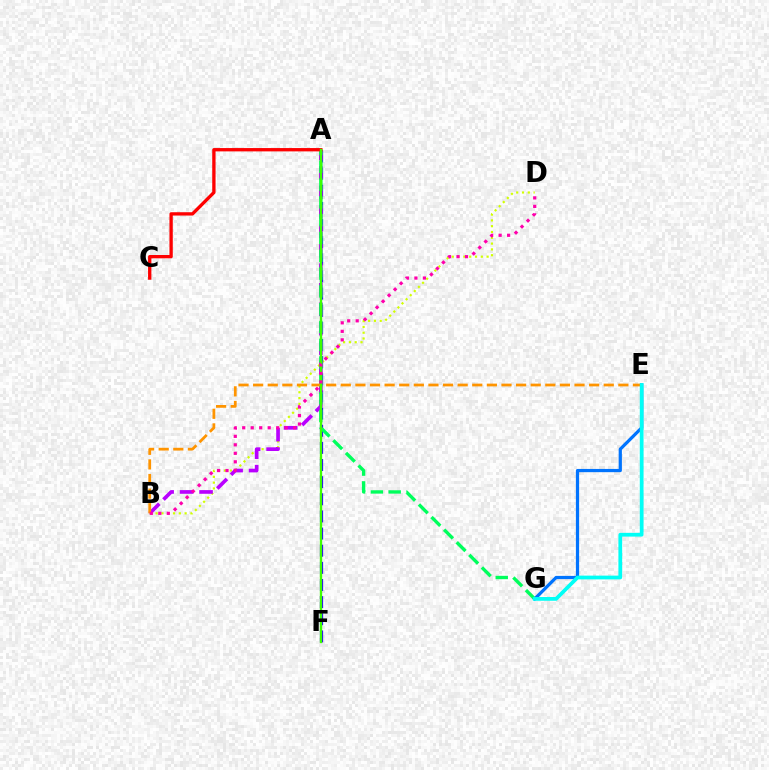{('B', 'D'): [{'color': '#d1ff00', 'line_style': 'dotted', 'thickness': 1.58}, {'color': '#ff00ac', 'line_style': 'dotted', 'thickness': 2.31}], ('A', 'F'): [{'color': '#2500ff', 'line_style': 'dashed', 'thickness': 2.33}, {'color': '#3dff00', 'line_style': 'solid', 'thickness': 1.68}], ('A', 'B'): [{'color': '#b900ff', 'line_style': 'dashed', 'thickness': 2.64}], ('A', 'G'): [{'color': '#00ff5c', 'line_style': 'dashed', 'thickness': 2.42}], ('A', 'C'): [{'color': '#ff0000', 'line_style': 'solid', 'thickness': 2.39}], ('B', 'E'): [{'color': '#ff9400', 'line_style': 'dashed', 'thickness': 1.98}], ('E', 'G'): [{'color': '#0074ff', 'line_style': 'solid', 'thickness': 2.32}, {'color': '#00fff6', 'line_style': 'solid', 'thickness': 2.7}]}